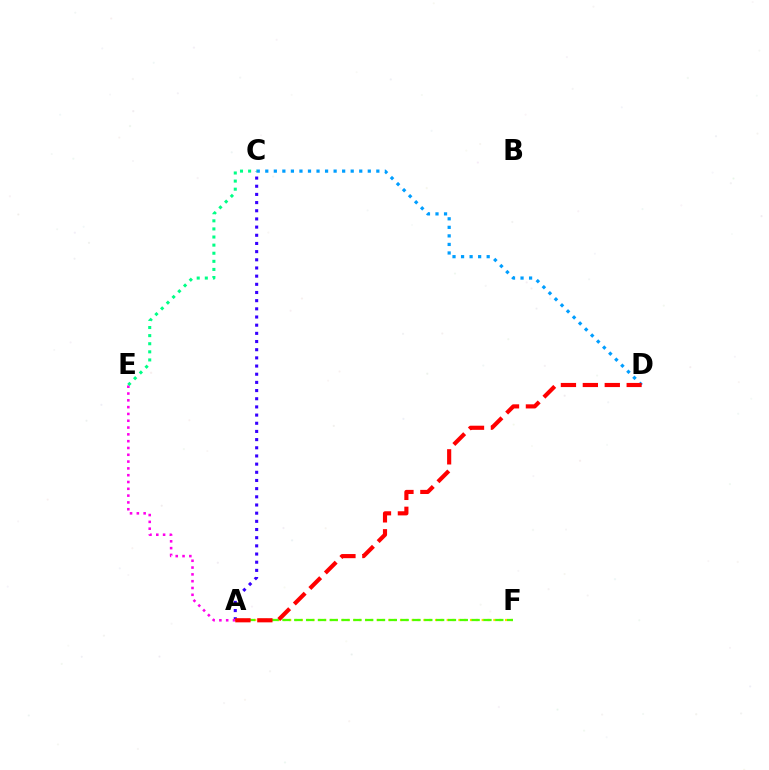{('A', 'C'): [{'color': '#3700ff', 'line_style': 'dotted', 'thickness': 2.22}], ('C', 'D'): [{'color': '#009eff', 'line_style': 'dotted', 'thickness': 2.32}], ('A', 'F'): [{'color': '#ffd500', 'line_style': 'dotted', 'thickness': 1.59}, {'color': '#4fff00', 'line_style': 'dashed', 'thickness': 1.61}], ('A', 'E'): [{'color': '#ff00ed', 'line_style': 'dotted', 'thickness': 1.85}], ('C', 'E'): [{'color': '#00ff86', 'line_style': 'dotted', 'thickness': 2.2}], ('A', 'D'): [{'color': '#ff0000', 'line_style': 'dashed', 'thickness': 2.98}]}